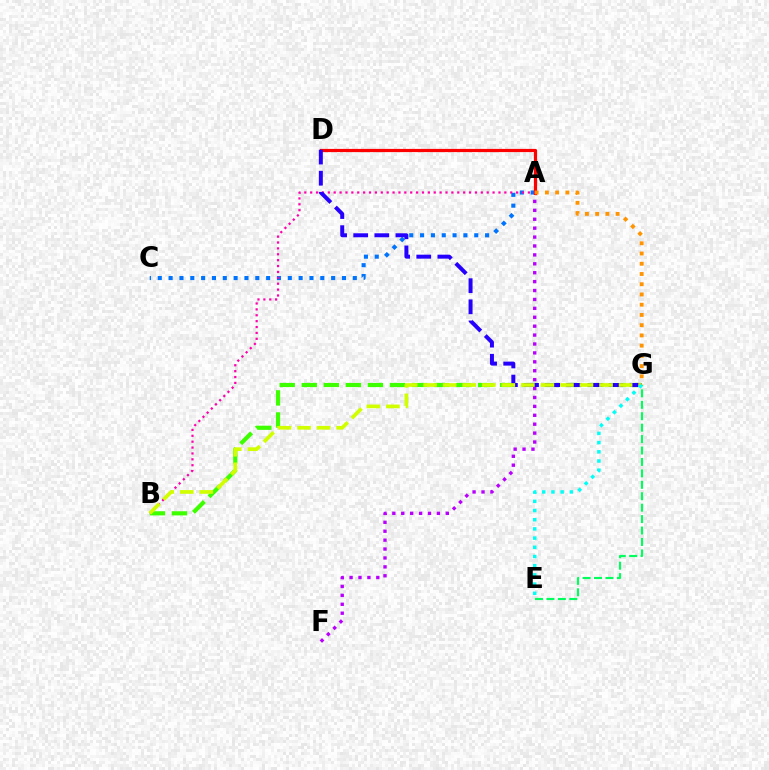{('B', 'G'): [{'color': '#3dff00', 'line_style': 'dashed', 'thickness': 3.0}, {'color': '#d1ff00', 'line_style': 'dashed', 'thickness': 2.66}], ('A', 'F'): [{'color': '#b900ff', 'line_style': 'dotted', 'thickness': 2.42}], ('A', 'C'): [{'color': '#0074ff', 'line_style': 'dotted', 'thickness': 2.94}], ('A', 'D'): [{'color': '#ff0000', 'line_style': 'solid', 'thickness': 2.31}], ('A', 'B'): [{'color': '#ff00ac', 'line_style': 'dotted', 'thickness': 1.6}], ('D', 'G'): [{'color': '#2500ff', 'line_style': 'dashed', 'thickness': 2.87}], ('A', 'G'): [{'color': '#ff9400', 'line_style': 'dotted', 'thickness': 2.78}], ('E', 'G'): [{'color': '#00ff5c', 'line_style': 'dashed', 'thickness': 1.55}, {'color': '#00fff6', 'line_style': 'dotted', 'thickness': 2.5}]}